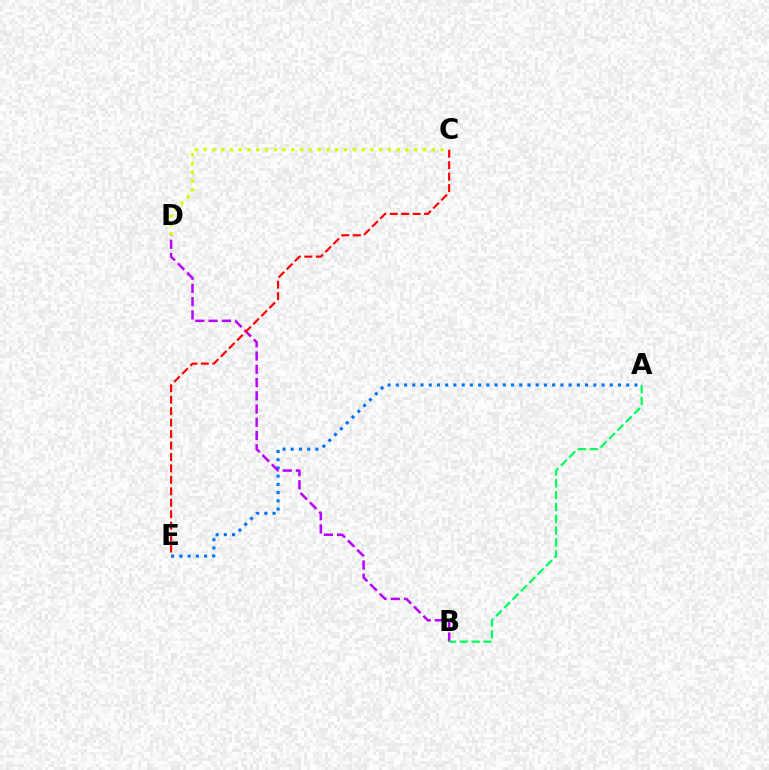{('C', 'D'): [{'color': '#d1ff00', 'line_style': 'dotted', 'thickness': 2.38}], ('A', 'E'): [{'color': '#0074ff', 'line_style': 'dotted', 'thickness': 2.24}], ('B', 'D'): [{'color': '#b900ff', 'line_style': 'dashed', 'thickness': 1.8}], ('C', 'E'): [{'color': '#ff0000', 'line_style': 'dashed', 'thickness': 1.56}], ('A', 'B'): [{'color': '#00ff5c', 'line_style': 'dashed', 'thickness': 1.61}]}